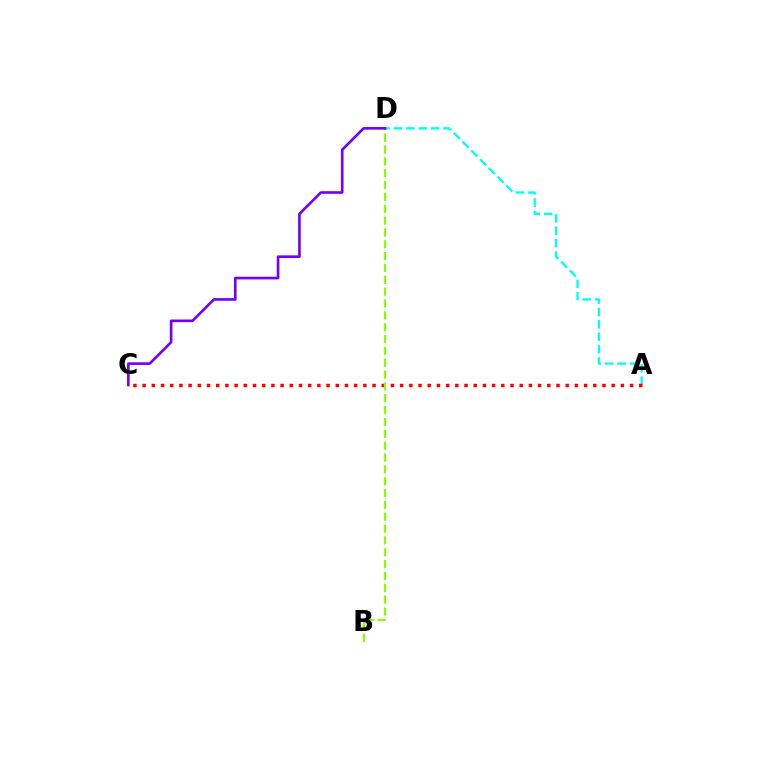{('A', 'D'): [{'color': '#00fff6', 'line_style': 'dashed', 'thickness': 1.68}], ('A', 'C'): [{'color': '#ff0000', 'line_style': 'dotted', 'thickness': 2.5}], ('B', 'D'): [{'color': '#84ff00', 'line_style': 'dashed', 'thickness': 1.61}], ('C', 'D'): [{'color': '#7200ff', 'line_style': 'solid', 'thickness': 1.9}]}